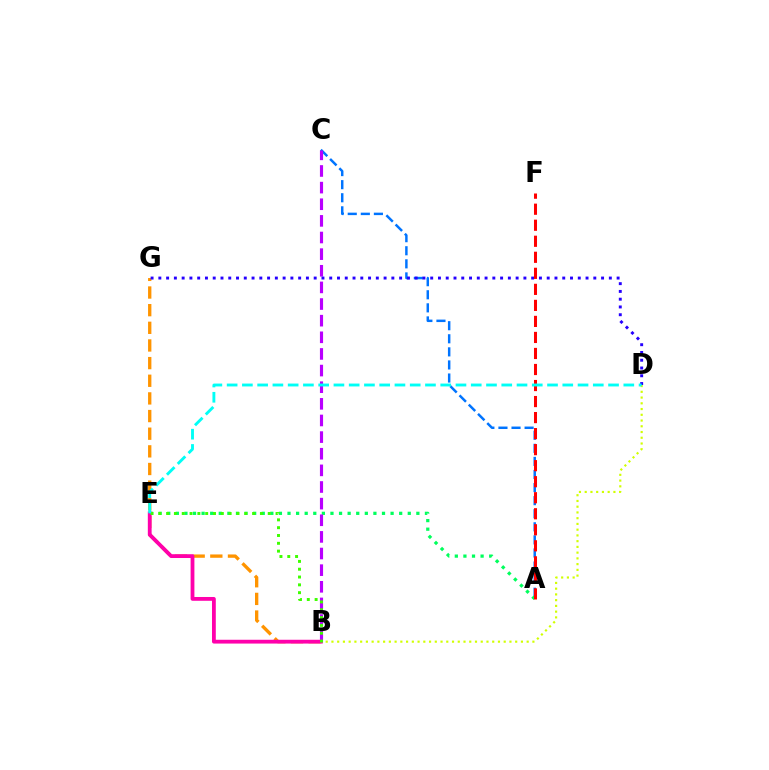{('B', 'D'): [{'color': '#d1ff00', 'line_style': 'dotted', 'thickness': 1.56}], ('B', 'G'): [{'color': '#ff9400', 'line_style': 'dashed', 'thickness': 2.4}], ('A', 'C'): [{'color': '#0074ff', 'line_style': 'dashed', 'thickness': 1.78}], ('A', 'E'): [{'color': '#00ff5c', 'line_style': 'dotted', 'thickness': 2.33}], ('B', 'C'): [{'color': '#b900ff', 'line_style': 'dashed', 'thickness': 2.26}], ('D', 'G'): [{'color': '#2500ff', 'line_style': 'dotted', 'thickness': 2.11}], ('A', 'F'): [{'color': '#ff0000', 'line_style': 'dashed', 'thickness': 2.18}], ('B', 'E'): [{'color': '#ff00ac', 'line_style': 'solid', 'thickness': 2.74}, {'color': '#3dff00', 'line_style': 'dotted', 'thickness': 2.12}], ('D', 'E'): [{'color': '#00fff6', 'line_style': 'dashed', 'thickness': 2.07}]}